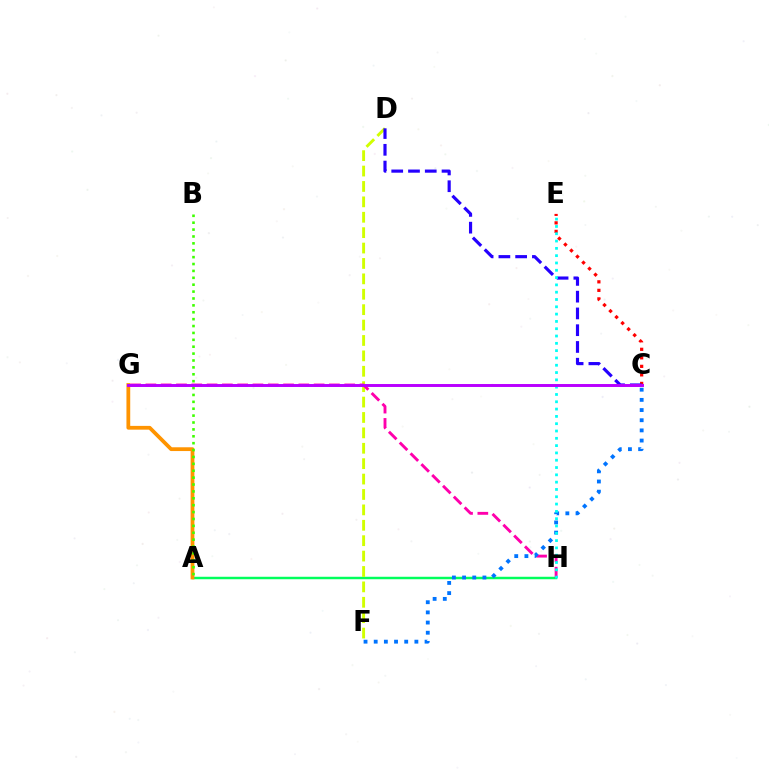{('A', 'H'): [{'color': '#00ff5c', 'line_style': 'solid', 'thickness': 1.77}], ('A', 'G'): [{'color': '#ff9400', 'line_style': 'solid', 'thickness': 2.72}], ('C', 'E'): [{'color': '#ff0000', 'line_style': 'dotted', 'thickness': 2.31}], ('D', 'F'): [{'color': '#d1ff00', 'line_style': 'dashed', 'thickness': 2.09}], ('A', 'B'): [{'color': '#3dff00', 'line_style': 'dotted', 'thickness': 1.87}], ('G', 'H'): [{'color': '#ff00ac', 'line_style': 'dashed', 'thickness': 2.08}], ('C', 'D'): [{'color': '#2500ff', 'line_style': 'dashed', 'thickness': 2.28}], ('C', 'F'): [{'color': '#0074ff', 'line_style': 'dotted', 'thickness': 2.76}], ('E', 'H'): [{'color': '#00fff6', 'line_style': 'dotted', 'thickness': 1.99}], ('C', 'G'): [{'color': '#b900ff', 'line_style': 'solid', 'thickness': 2.12}]}